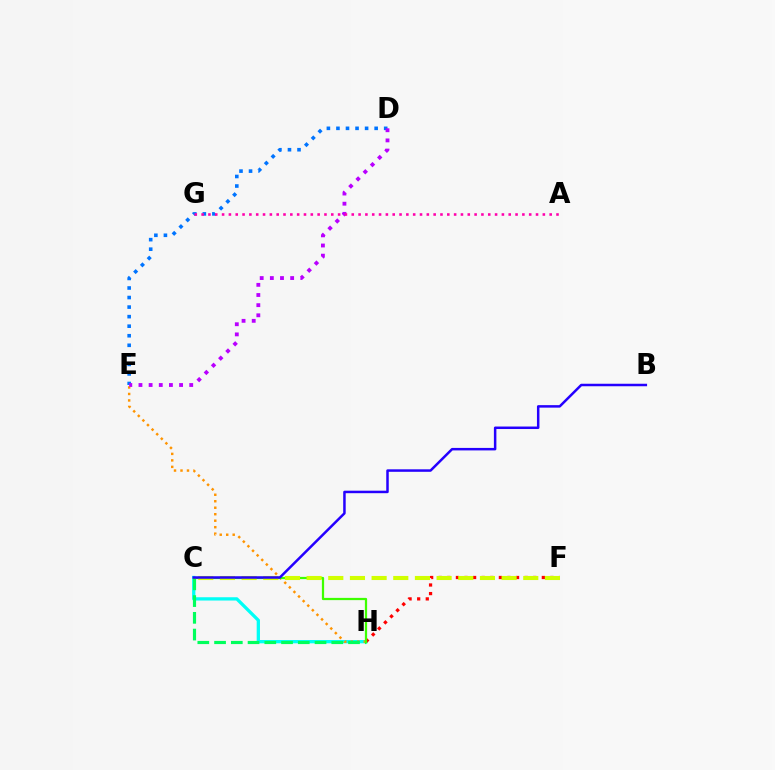{('D', 'E'): [{'color': '#0074ff', 'line_style': 'dotted', 'thickness': 2.59}, {'color': '#b900ff', 'line_style': 'dotted', 'thickness': 2.76}], ('C', 'H'): [{'color': '#00fff6', 'line_style': 'solid', 'thickness': 2.36}, {'color': '#00ff5c', 'line_style': 'dashed', 'thickness': 2.27}, {'color': '#3dff00', 'line_style': 'solid', 'thickness': 1.62}], ('E', 'H'): [{'color': '#ff9400', 'line_style': 'dotted', 'thickness': 1.76}], ('F', 'H'): [{'color': '#ff0000', 'line_style': 'dotted', 'thickness': 2.33}], ('C', 'F'): [{'color': '#d1ff00', 'line_style': 'dashed', 'thickness': 2.94}], ('A', 'G'): [{'color': '#ff00ac', 'line_style': 'dotted', 'thickness': 1.85}], ('B', 'C'): [{'color': '#2500ff', 'line_style': 'solid', 'thickness': 1.8}]}